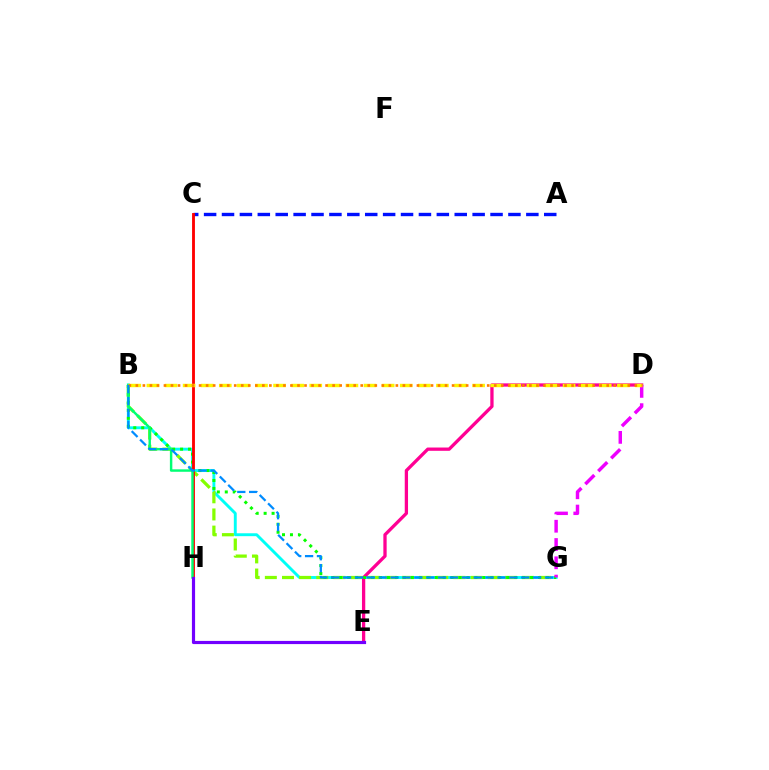{('B', 'G'): [{'color': '#00fff6', 'line_style': 'solid', 'thickness': 2.09}, {'color': '#84ff00', 'line_style': 'dashed', 'thickness': 2.33}, {'color': '#08ff00', 'line_style': 'dotted', 'thickness': 2.16}, {'color': '#008cff', 'line_style': 'dashed', 'thickness': 1.61}], ('A', 'C'): [{'color': '#0010ff', 'line_style': 'dashed', 'thickness': 2.43}], ('D', 'E'): [{'color': '#ff0094', 'line_style': 'solid', 'thickness': 2.37}], ('D', 'G'): [{'color': '#ee00ff', 'line_style': 'dashed', 'thickness': 2.48}], ('C', 'H'): [{'color': '#ff0000', 'line_style': 'solid', 'thickness': 2.05}], ('B', 'H'): [{'color': '#00ff74', 'line_style': 'solid', 'thickness': 1.76}], ('B', 'D'): [{'color': '#fcf500', 'line_style': 'dashed', 'thickness': 2.46}, {'color': '#ff7c00', 'line_style': 'dotted', 'thickness': 1.91}], ('E', 'H'): [{'color': '#7200ff', 'line_style': 'solid', 'thickness': 2.28}]}